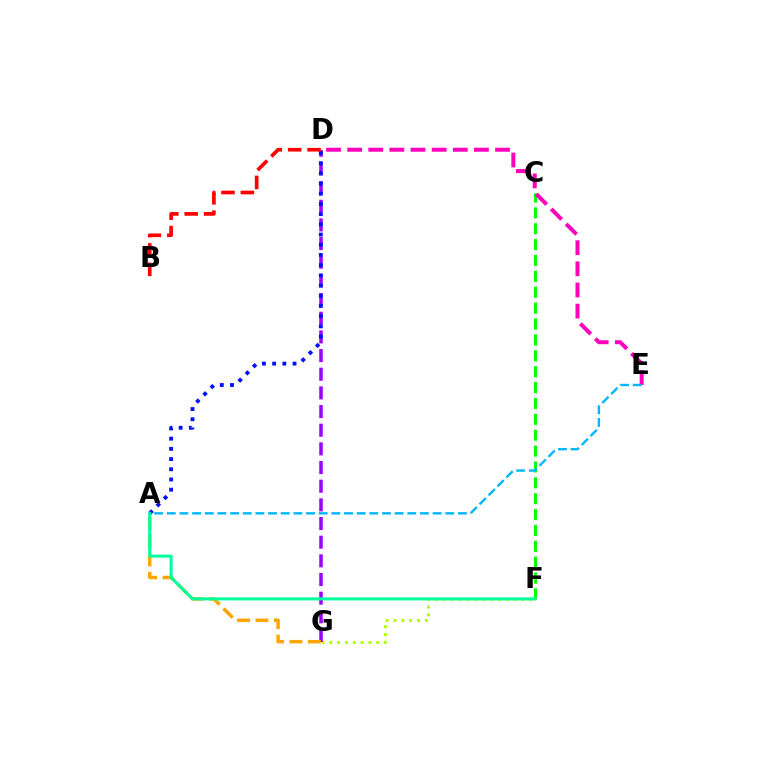{('F', 'G'): [{'color': '#b3ff00', 'line_style': 'dotted', 'thickness': 2.13}], ('D', 'G'): [{'color': '#9b00ff', 'line_style': 'dashed', 'thickness': 2.54}], ('C', 'F'): [{'color': '#08ff00', 'line_style': 'dashed', 'thickness': 2.16}], ('D', 'E'): [{'color': '#ff00bd', 'line_style': 'dashed', 'thickness': 2.87}], ('A', 'D'): [{'color': '#0010ff', 'line_style': 'dotted', 'thickness': 2.77}], ('A', 'G'): [{'color': '#ffa500', 'line_style': 'dashed', 'thickness': 2.51}], ('B', 'D'): [{'color': '#ff0000', 'line_style': 'dashed', 'thickness': 2.63}], ('A', 'F'): [{'color': '#00ff9d', 'line_style': 'solid', 'thickness': 2.2}], ('A', 'E'): [{'color': '#00b5ff', 'line_style': 'dashed', 'thickness': 1.72}]}